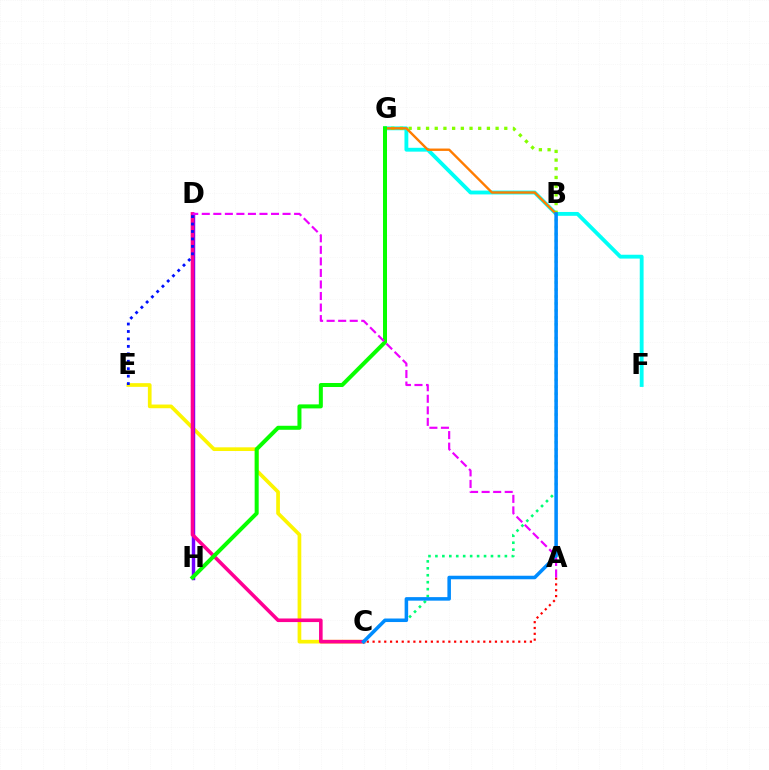{('F', 'G'): [{'color': '#00fff6', 'line_style': 'solid', 'thickness': 2.77}], ('C', 'E'): [{'color': '#fcf500', 'line_style': 'solid', 'thickness': 2.66}], ('B', 'G'): [{'color': '#84ff00', 'line_style': 'dotted', 'thickness': 2.36}, {'color': '#ff7c00', 'line_style': 'solid', 'thickness': 1.72}], ('D', 'H'): [{'color': '#7200ff', 'line_style': 'solid', 'thickness': 2.48}], ('B', 'C'): [{'color': '#00ff74', 'line_style': 'dotted', 'thickness': 1.89}, {'color': '#008cff', 'line_style': 'solid', 'thickness': 2.54}], ('C', 'D'): [{'color': '#ff0094', 'line_style': 'solid', 'thickness': 2.59}], ('D', 'E'): [{'color': '#0010ff', 'line_style': 'dotted', 'thickness': 2.02}], ('G', 'H'): [{'color': '#08ff00', 'line_style': 'solid', 'thickness': 2.89}], ('A', 'C'): [{'color': '#ff0000', 'line_style': 'dotted', 'thickness': 1.58}], ('A', 'D'): [{'color': '#ee00ff', 'line_style': 'dashed', 'thickness': 1.57}]}